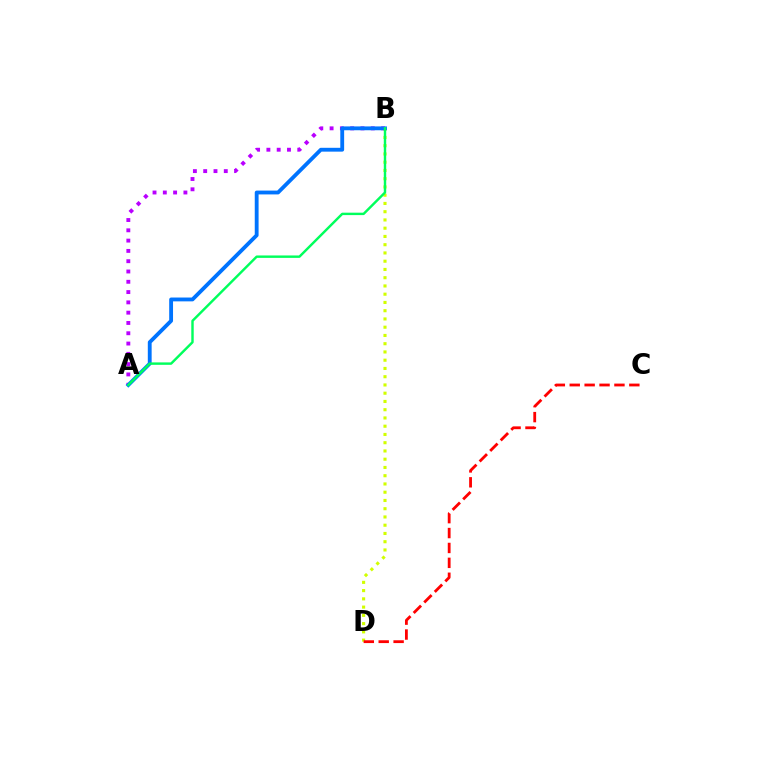{('A', 'B'): [{'color': '#b900ff', 'line_style': 'dotted', 'thickness': 2.8}, {'color': '#0074ff', 'line_style': 'solid', 'thickness': 2.76}, {'color': '#00ff5c', 'line_style': 'solid', 'thickness': 1.75}], ('B', 'D'): [{'color': '#d1ff00', 'line_style': 'dotted', 'thickness': 2.24}], ('C', 'D'): [{'color': '#ff0000', 'line_style': 'dashed', 'thickness': 2.02}]}